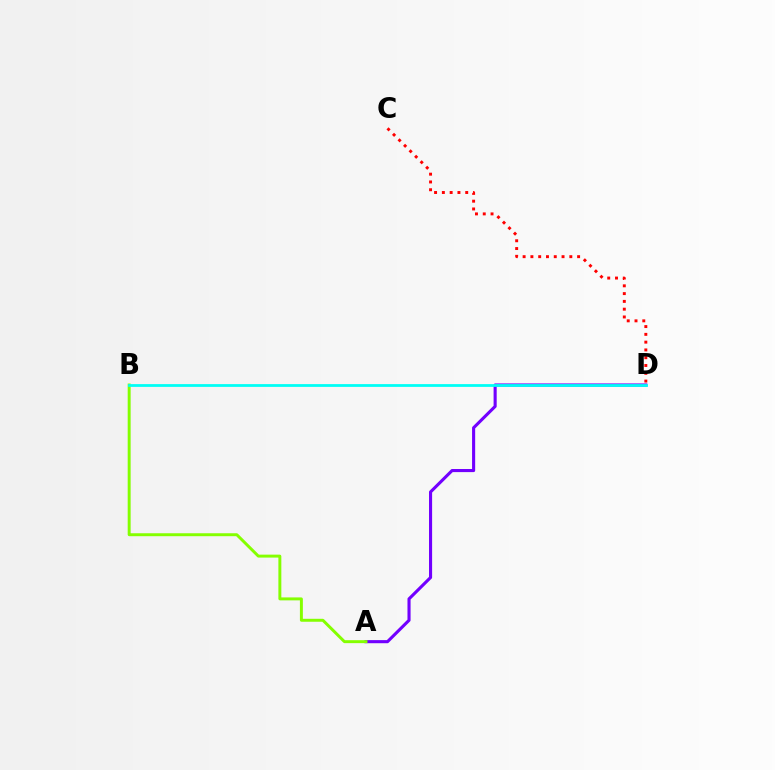{('A', 'D'): [{'color': '#7200ff', 'line_style': 'solid', 'thickness': 2.23}], ('A', 'B'): [{'color': '#84ff00', 'line_style': 'solid', 'thickness': 2.12}], ('B', 'D'): [{'color': '#00fff6', 'line_style': 'solid', 'thickness': 2.0}], ('C', 'D'): [{'color': '#ff0000', 'line_style': 'dotted', 'thickness': 2.12}]}